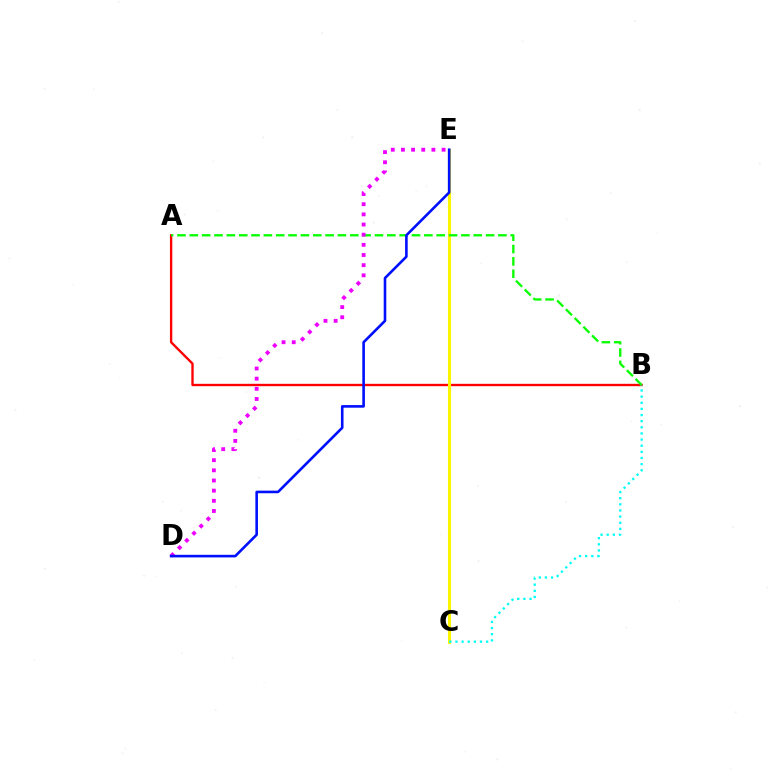{('A', 'B'): [{'color': '#ff0000', 'line_style': 'solid', 'thickness': 1.7}, {'color': '#08ff00', 'line_style': 'dashed', 'thickness': 1.68}], ('C', 'E'): [{'color': '#fcf500', 'line_style': 'solid', 'thickness': 2.23}], ('D', 'E'): [{'color': '#ee00ff', 'line_style': 'dotted', 'thickness': 2.76}, {'color': '#0010ff', 'line_style': 'solid', 'thickness': 1.88}], ('B', 'C'): [{'color': '#00fff6', 'line_style': 'dotted', 'thickness': 1.67}]}